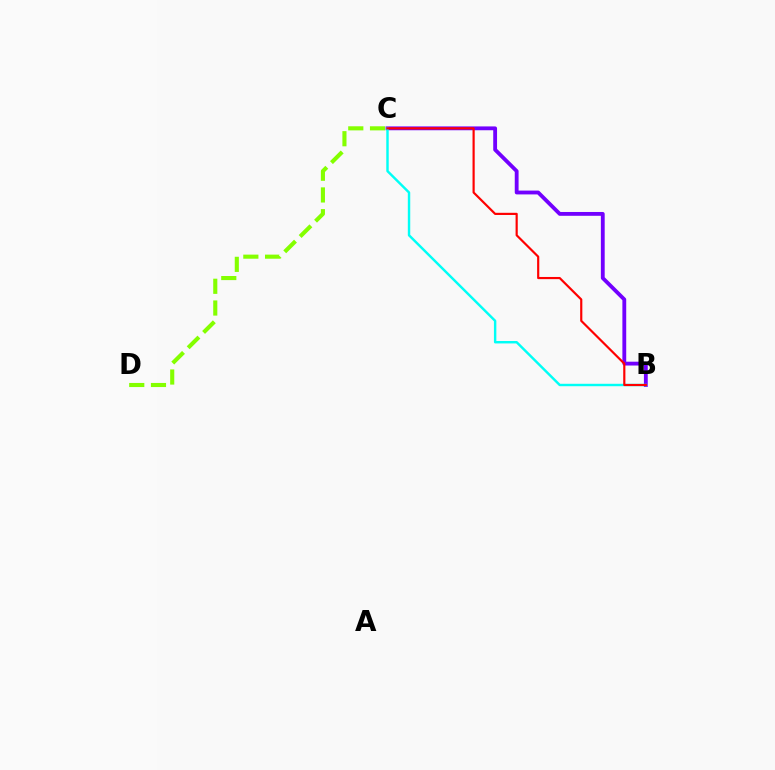{('B', 'C'): [{'color': '#7200ff', 'line_style': 'solid', 'thickness': 2.76}, {'color': '#00fff6', 'line_style': 'solid', 'thickness': 1.75}, {'color': '#ff0000', 'line_style': 'solid', 'thickness': 1.57}], ('C', 'D'): [{'color': '#84ff00', 'line_style': 'dashed', 'thickness': 2.95}]}